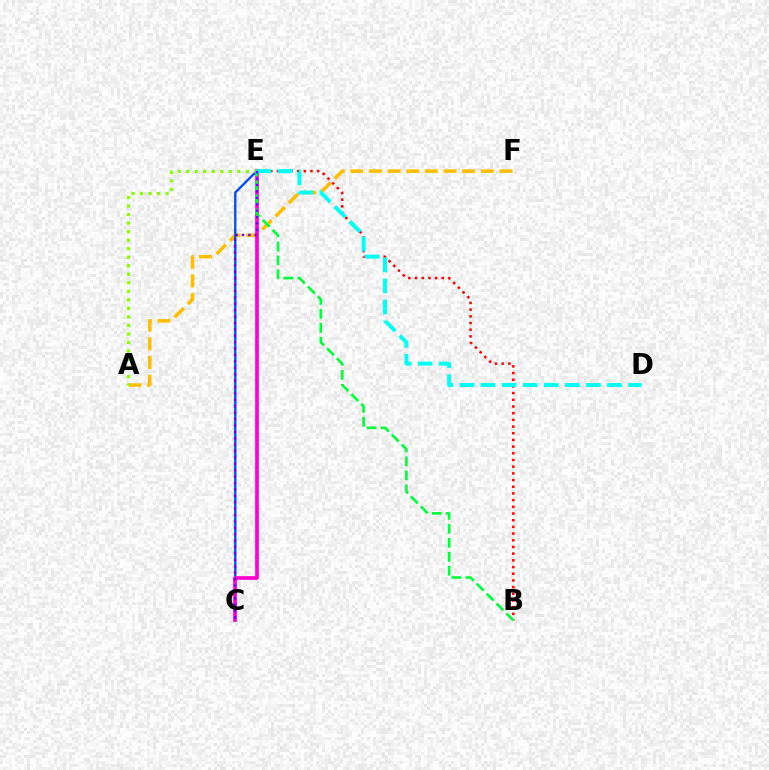{('A', 'F'): [{'color': '#ffbd00', 'line_style': 'dashed', 'thickness': 2.53}], ('C', 'E'): [{'color': '#004bff', 'line_style': 'solid', 'thickness': 1.67}, {'color': '#ff00cf', 'line_style': 'solid', 'thickness': 2.63}, {'color': '#7200ff', 'line_style': 'dotted', 'thickness': 1.74}], ('A', 'E'): [{'color': '#84ff00', 'line_style': 'dotted', 'thickness': 2.32}], ('B', 'E'): [{'color': '#ff0000', 'line_style': 'dotted', 'thickness': 1.82}, {'color': '#00ff39', 'line_style': 'dashed', 'thickness': 1.9}], ('D', 'E'): [{'color': '#00fff6', 'line_style': 'dashed', 'thickness': 2.86}]}